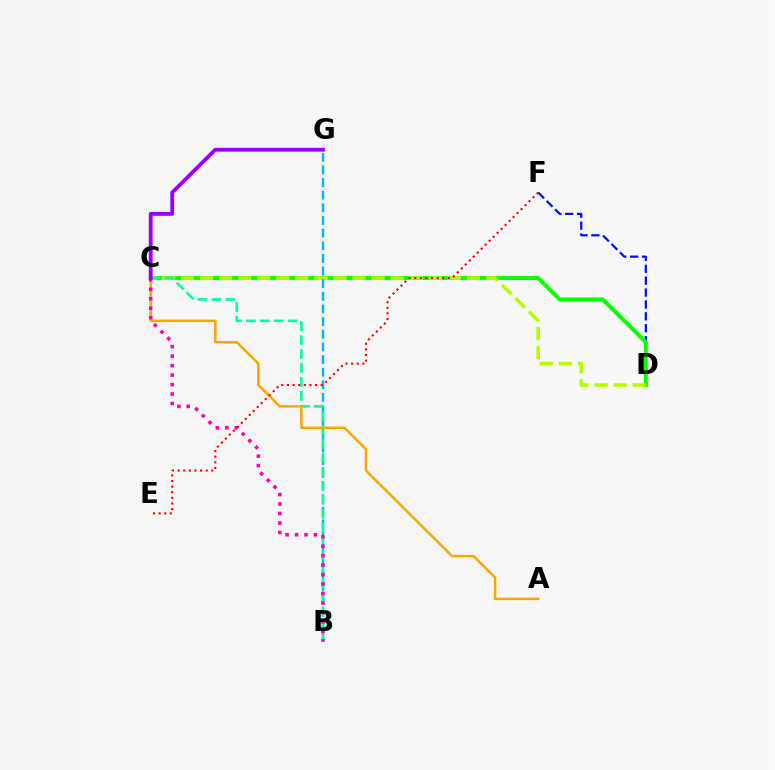{('D', 'F'): [{'color': '#0010ff', 'line_style': 'dashed', 'thickness': 1.62}], ('C', 'D'): [{'color': '#08ff00', 'line_style': 'solid', 'thickness': 2.85}, {'color': '#b3ff00', 'line_style': 'dashed', 'thickness': 2.59}], ('B', 'G'): [{'color': '#00b5ff', 'line_style': 'dashed', 'thickness': 1.72}], ('B', 'C'): [{'color': '#00ff9d', 'line_style': 'dashed', 'thickness': 1.89}, {'color': '#ff00bd', 'line_style': 'dotted', 'thickness': 2.57}], ('A', 'C'): [{'color': '#ffa500', 'line_style': 'solid', 'thickness': 1.79}], ('E', 'F'): [{'color': '#ff0000', 'line_style': 'dotted', 'thickness': 1.53}], ('C', 'G'): [{'color': '#9b00ff', 'line_style': 'solid', 'thickness': 2.76}]}